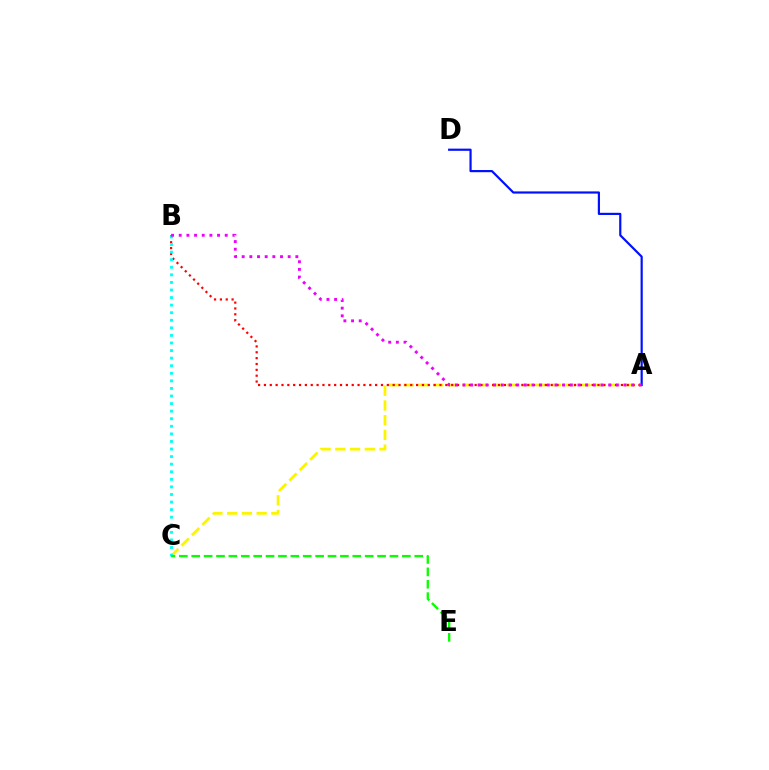{('A', 'C'): [{'color': '#fcf500', 'line_style': 'dashed', 'thickness': 2.0}], ('A', 'D'): [{'color': '#0010ff', 'line_style': 'solid', 'thickness': 1.57}], ('A', 'B'): [{'color': '#ff0000', 'line_style': 'dotted', 'thickness': 1.59}, {'color': '#ee00ff', 'line_style': 'dotted', 'thickness': 2.08}], ('B', 'C'): [{'color': '#00fff6', 'line_style': 'dotted', 'thickness': 2.06}], ('C', 'E'): [{'color': '#08ff00', 'line_style': 'dashed', 'thickness': 1.68}]}